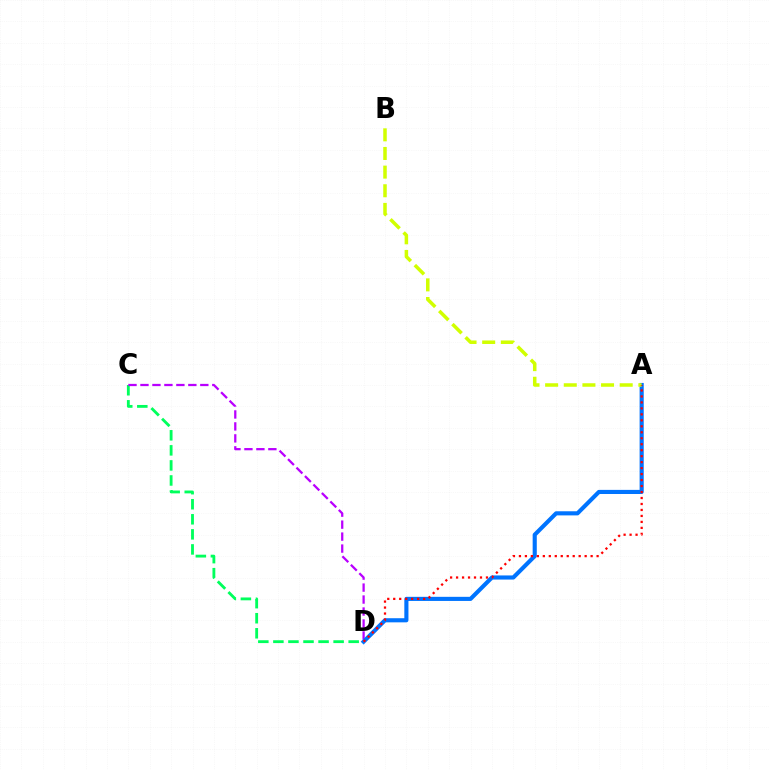{('C', 'D'): [{'color': '#00ff5c', 'line_style': 'dashed', 'thickness': 2.05}, {'color': '#b900ff', 'line_style': 'dashed', 'thickness': 1.63}], ('A', 'D'): [{'color': '#0074ff', 'line_style': 'solid', 'thickness': 2.97}, {'color': '#ff0000', 'line_style': 'dotted', 'thickness': 1.62}], ('A', 'B'): [{'color': '#d1ff00', 'line_style': 'dashed', 'thickness': 2.53}]}